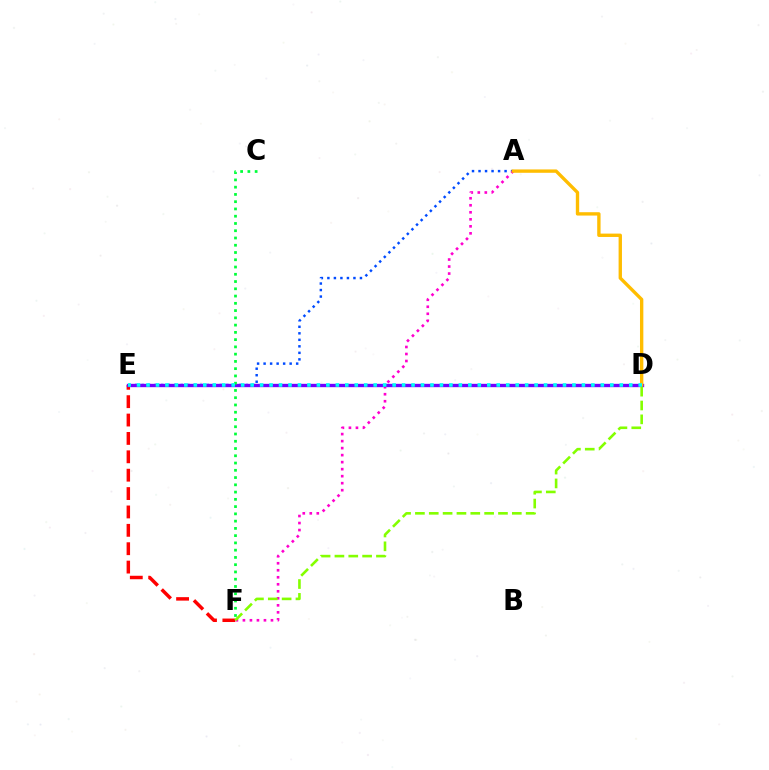{('E', 'F'): [{'color': '#ff0000', 'line_style': 'dashed', 'thickness': 2.5}], ('A', 'E'): [{'color': '#004bff', 'line_style': 'dotted', 'thickness': 1.77}], ('A', 'F'): [{'color': '#ff00cf', 'line_style': 'dotted', 'thickness': 1.91}], ('D', 'E'): [{'color': '#7200ff', 'line_style': 'solid', 'thickness': 2.42}, {'color': '#00fff6', 'line_style': 'dotted', 'thickness': 2.57}], ('C', 'F'): [{'color': '#00ff39', 'line_style': 'dotted', 'thickness': 1.97}], ('A', 'D'): [{'color': '#ffbd00', 'line_style': 'solid', 'thickness': 2.42}], ('D', 'F'): [{'color': '#84ff00', 'line_style': 'dashed', 'thickness': 1.88}]}